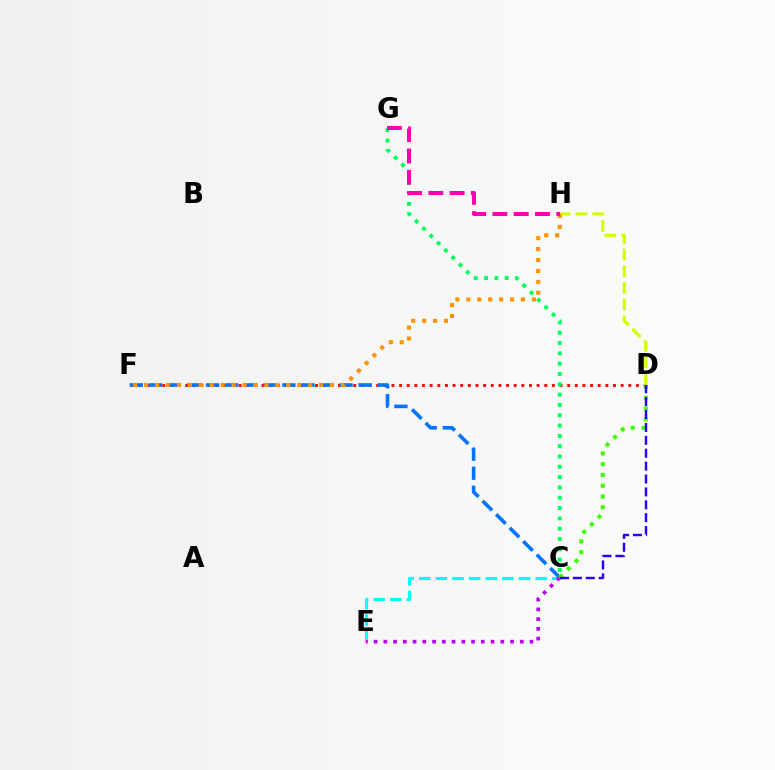{('D', 'F'): [{'color': '#ff0000', 'line_style': 'dotted', 'thickness': 2.08}], ('D', 'H'): [{'color': '#d1ff00', 'line_style': 'dashed', 'thickness': 2.27}], ('C', 'G'): [{'color': '#00ff5c', 'line_style': 'dotted', 'thickness': 2.8}], ('C', 'F'): [{'color': '#0074ff', 'line_style': 'dashed', 'thickness': 2.59}], ('C', 'E'): [{'color': '#00fff6', 'line_style': 'dashed', 'thickness': 2.26}, {'color': '#b900ff', 'line_style': 'dotted', 'thickness': 2.65}], ('F', 'H'): [{'color': '#ff9400', 'line_style': 'dotted', 'thickness': 2.97}], ('C', 'D'): [{'color': '#3dff00', 'line_style': 'dotted', 'thickness': 2.92}, {'color': '#2500ff', 'line_style': 'dashed', 'thickness': 1.75}], ('G', 'H'): [{'color': '#ff00ac', 'line_style': 'dashed', 'thickness': 2.89}]}